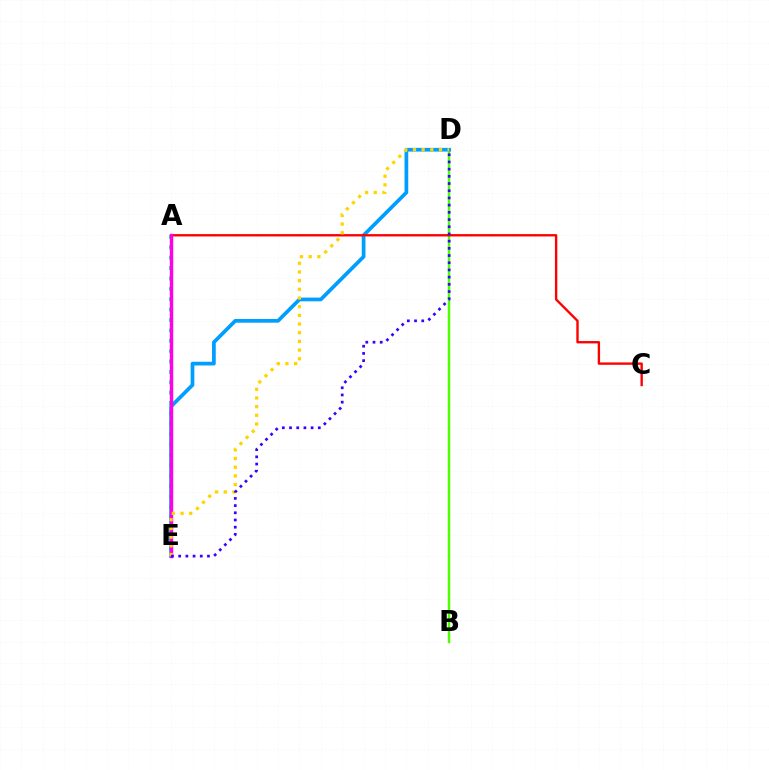{('A', 'E'): [{'color': '#00ff86', 'line_style': 'dotted', 'thickness': 2.82}, {'color': '#ff00ed', 'line_style': 'solid', 'thickness': 2.48}], ('B', 'D'): [{'color': '#4fff00', 'line_style': 'solid', 'thickness': 1.78}], ('D', 'E'): [{'color': '#009eff', 'line_style': 'solid', 'thickness': 2.67}, {'color': '#ffd500', 'line_style': 'dotted', 'thickness': 2.36}, {'color': '#3700ff', 'line_style': 'dotted', 'thickness': 1.96}], ('A', 'C'): [{'color': '#ff0000', 'line_style': 'solid', 'thickness': 1.7}]}